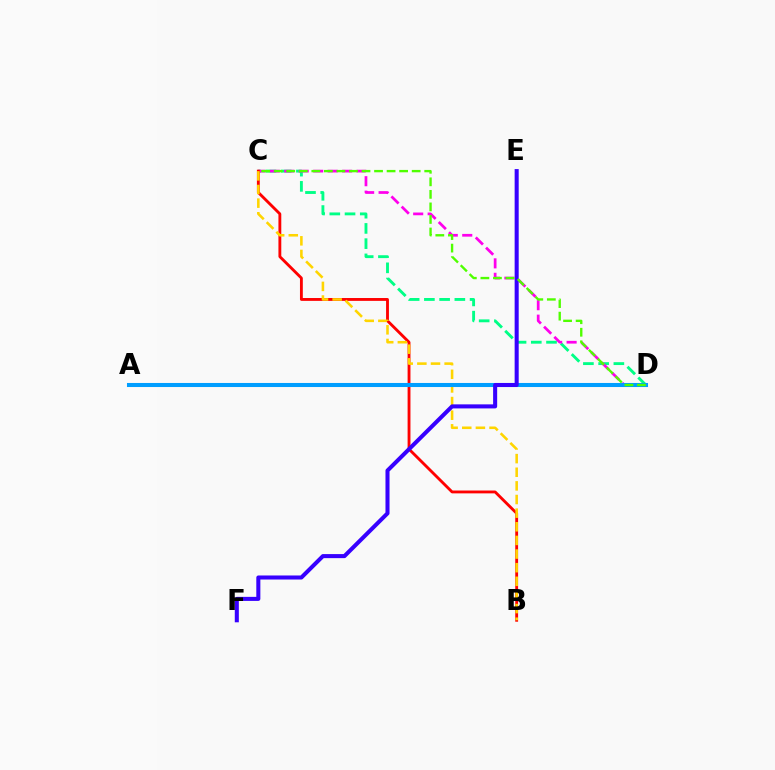{('C', 'D'): [{'color': '#00ff86', 'line_style': 'dashed', 'thickness': 2.07}, {'color': '#ff00ed', 'line_style': 'dashed', 'thickness': 1.97}, {'color': '#4fff00', 'line_style': 'dashed', 'thickness': 1.7}], ('B', 'C'): [{'color': '#ff0000', 'line_style': 'solid', 'thickness': 2.05}, {'color': '#ffd500', 'line_style': 'dashed', 'thickness': 1.85}], ('A', 'D'): [{'color': '#009eff', 'line_style': 'solid', 'thickness': 2.93}], ('E', 'F'): [{'color': '#3700ff', 'line_style': 'solid', 'thickness': 2.92}]}